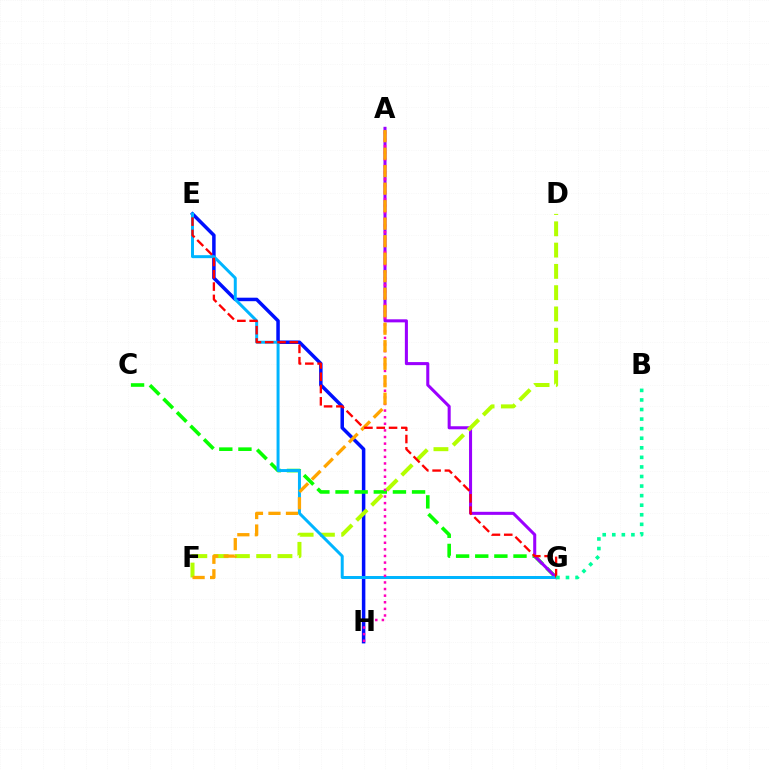{('E', 'H'): [{'color': '#0010ff', 'line_style': 'solid', 'thickness': 2.52}], ('C', 'G'): [{'color': '#08ff00', 'line_style': 'dashed', 'thickness': 2.6}], ('A', 'G'): [{'color': '#9b00ff', 'line_style': 'solid', 'thickness': 2.19}], ('D', 'F'): [{'color': '#b3ff00', 'line_style': 'dashed', 'thickness': 2.89}], ('E', 'G'): [{'color': '#00b5ff', 'line_style': 'solid', 'thickness': 2.15}, {'color': '#ff0000', 'line_style': 'dashed', 'thickness': 1.67}], ('A', 'H'): [{'color': '#ff00bd', 'line_style': 'dotted', 'thickness': 1.8}], ('A', 'F'): [{'color': '#ffa500', 'line_style': 'dashed', 'thickness': 2.38}], ('B', 'G'): [{'color': '#00ff9d', 'line_style': 'dotted', 'thickness': 2.6}]}